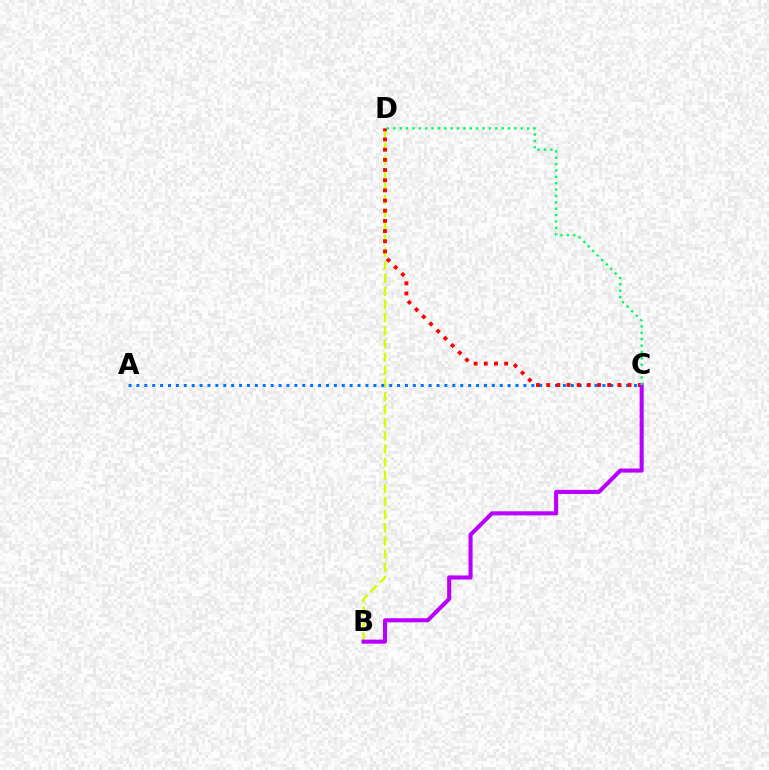{('B', 'D'): [{'color': '#d1ff00', 'line_style': 'dashed', 'thickness': 1.78}], ('A', 'C'): [{'color': '#0074ff', 'line_style': 'dotted', 'thickness': 2.15}], ('C', 'D'): [{'color': '#ff0000', 'line_style': 'dotted', 'thickness': 2.76}, {'color': '#00ff5c', 'line_style': 'dotted', 'thickness': 1.73}], ('B', 'C'): [{'color': '#b900ff', 'line_style': 'solid', 'thickness': 2.93}]}